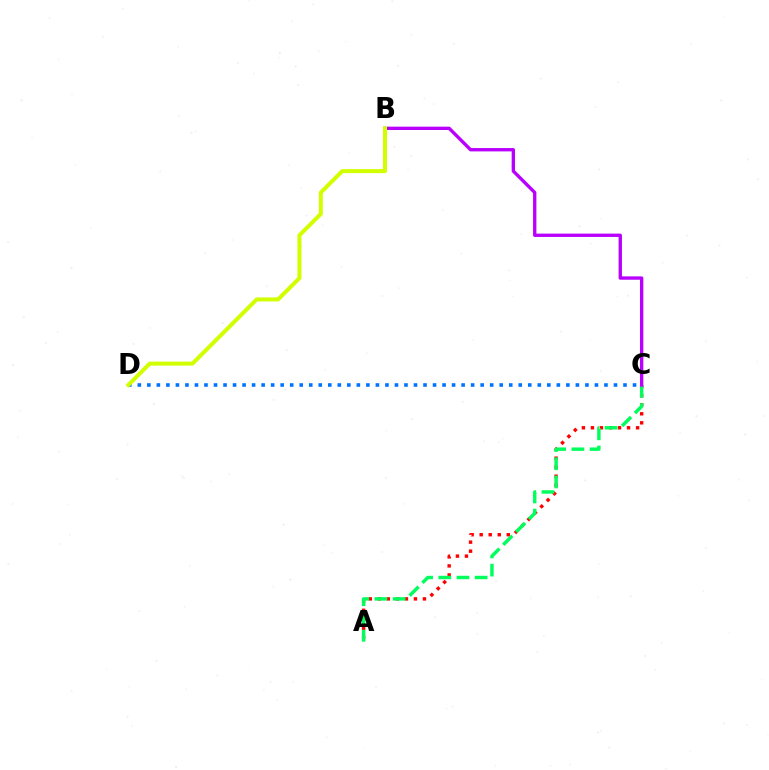{('A', 'C'): [{'color': '#ff0000', 'line_style': 'dotted', 'thickness': 2.45}, {'color': '#00ff5c', 'line_style': 'dashed', 'thickness': 2.47}], ('B', 'C'): [{'color': '#b900ff', 'line_style': 'solid', 'thickness': 2.41}], ('C', 'D'): [{'color': '#0074ff', 'line_style': 'dotted', 'thickness': 2.59}], ('B', 'D'): [{'color': '#d1ff00', 'line_style': 'solid', 'thickness': 2.89}]}